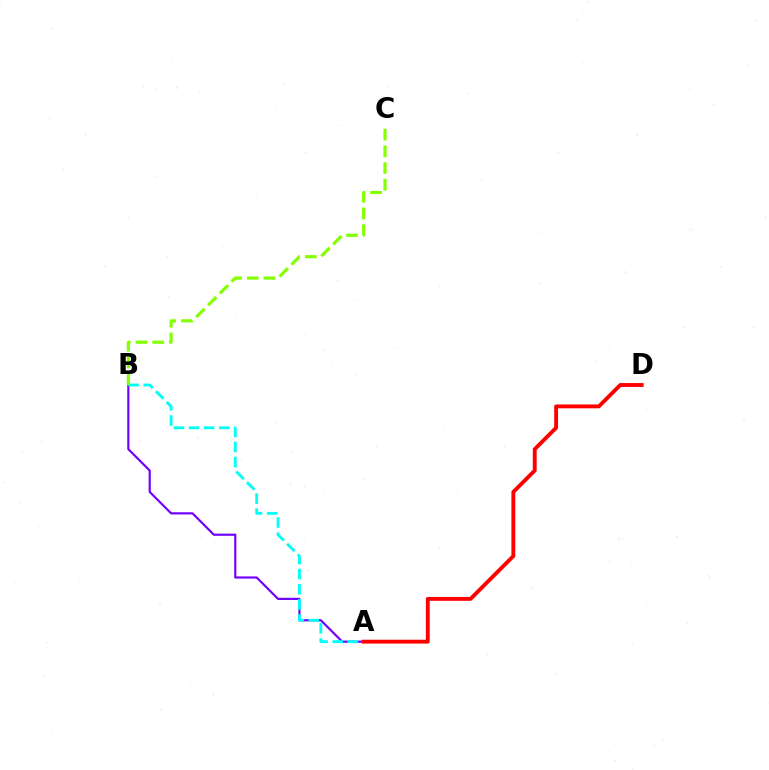{('A', 'B'): [{'color': '#7200ff', 'line_style': 'solid', 'thickness': 1.57}, {'color': '#00fff6', 'line_style': 'dashed', 'thickness': 2.05}], ('B', 'C'): [{'color': '#84ff00', 'line_style': 'dashed', 'thickness': 2.27}], ('A', 'D'): [{'color': '#ff0000', 'line_style': 'solid', 'thickness': 2.78}]}